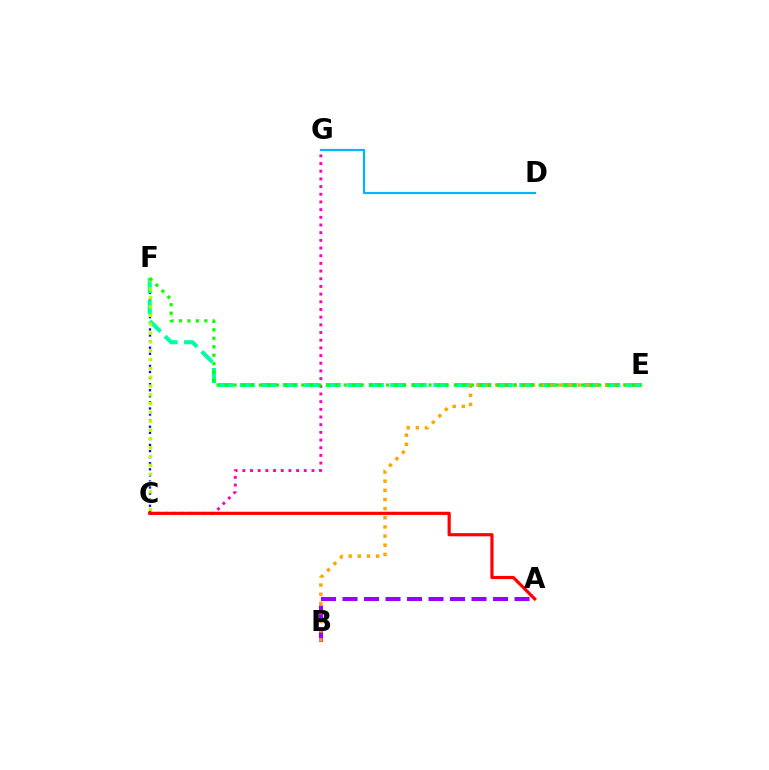{('A', 'B'): [{'color': '#9b00ff', 'line_style': 'dashed', 'thickness': 2.92}], ('C', 'G'): [{'color': '#ff00bd', 'line_style': 'dotted', 'thickness': 2.09}], ('C', 'F'): [{'color': '#0010ff', 'line_style': 'dotted', 'thickness': 1.65}, {'color': '#b3ff00', 'line_style': 'dotted', 'thickness': 2.4}], ('D', 'G'): [{'color': '#00b5ff', 'line_style': 'solid', 'thickness': 1.58}], ('E', 'F'): [{'color': '#00ff9d', 'line_style': 'dashed', 'thickness': 2.92}, {'color': '#08ff00', 'line_style': 'dotted', 'thickness': 2.3}], ('B', 'E'): [{'color': '#ffa500', 'line_style': 'dotted', 'thickness': 2.49}], ('A', 'C'): [{'color': '#ff0000', 'line_style': 'solid', 'thickness': 2.28}]}